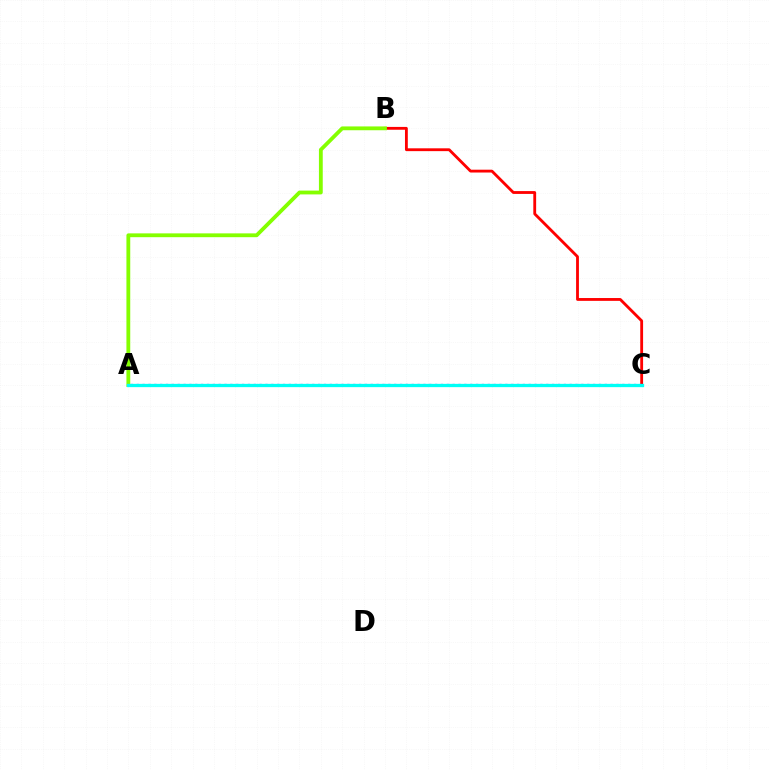{('B', 'C'): [{'color': '#ff0000', 'line_style': 'solid', 'thickness': 2.04}], ('A', 'C'): [{'color': '#7200ff', 'line_style': 'dotted', 'thickness': 1.59}, {'color': '#00fff6', 'line_style': 'solid', 'thickness': 2.37}], ('A', 'B'): [{'color': '#84ff00', 'line_style': 'solid', 'thickness': 2.75}]}